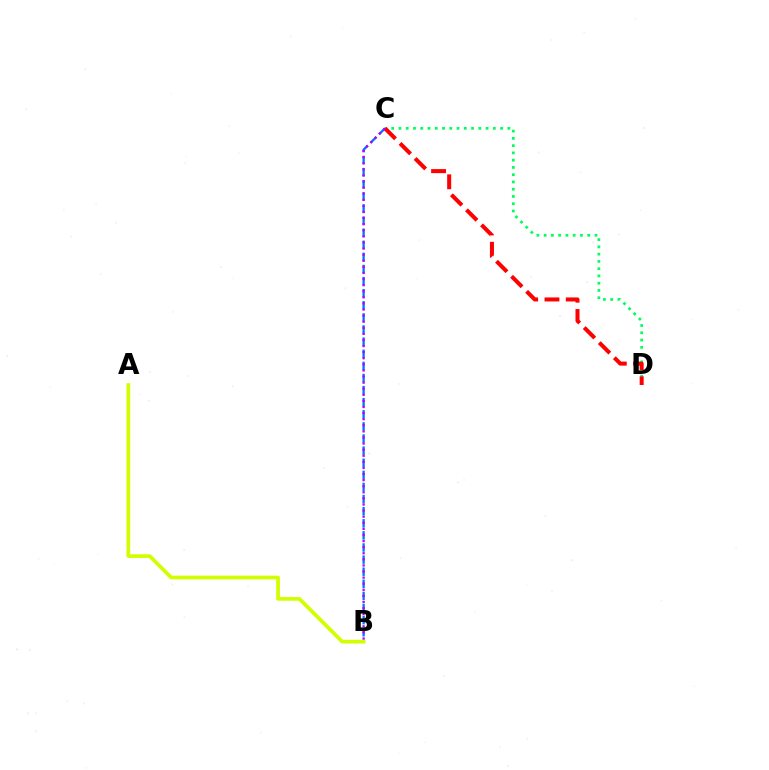{('C', 'D'): [{'color': '#00ff5c', 'line_style': 'dotted', 'thickness': 1.97}, {'color': '#ff0000', 'line_style': 'dashed', 'thickness': 2.89}], ('B', 'C'): [{'color': '#0074ff', 'line_style': 'dashed', 'thickness': 1.64}, {'color': '#b900ff', 'line_style': 'dotted', 'thickness': 1.66}], ('A', 'B'): [{'color': '#d1ff00', 'line_style': 'solid', 'thickness': 2.67}]}